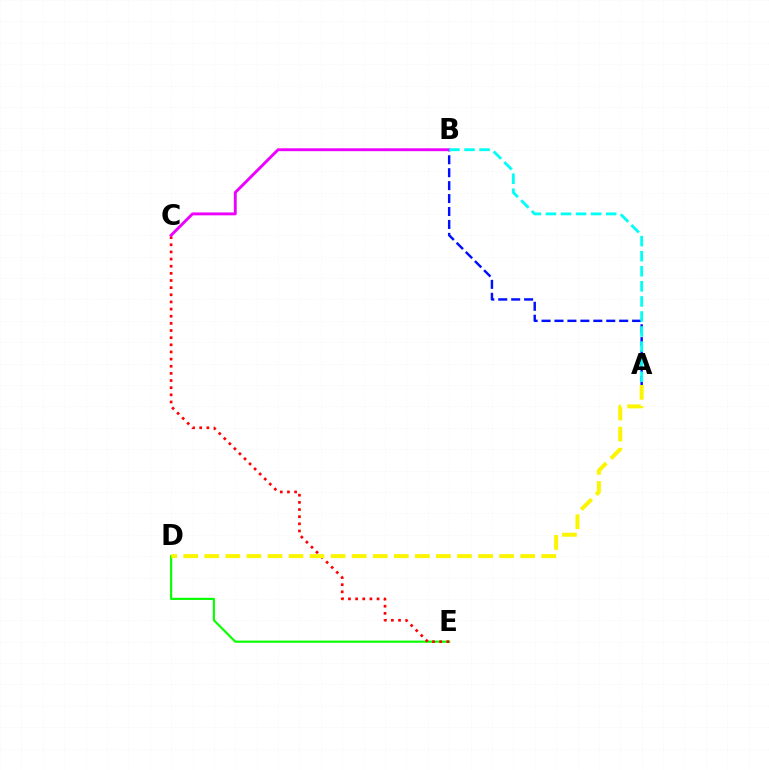{('D', 'E'): [{'color': '#08ff00', 'line_style': 'solid', 'thickness': 1.55}], ('A', 'B'): [{'color': '#0010ff', 'line_style': 'dashed', 'thickness': 1.76}, {'color': '#00fff6', 'line_style': 'dashed', 'thickness': 2.05}], ('C', 'E'): [{'color': '#ff0000', 'line_style': 'dotted', 'thickness': 1.94}], ('B', 'C'): [{'color': '#ee00ff', 'line_style': 'solid', 'thickness': 2.08}], ('A', 'D'): [{'color': '#fcf500', 'line_style': 'dashed', 'thickness': 2.86}]}